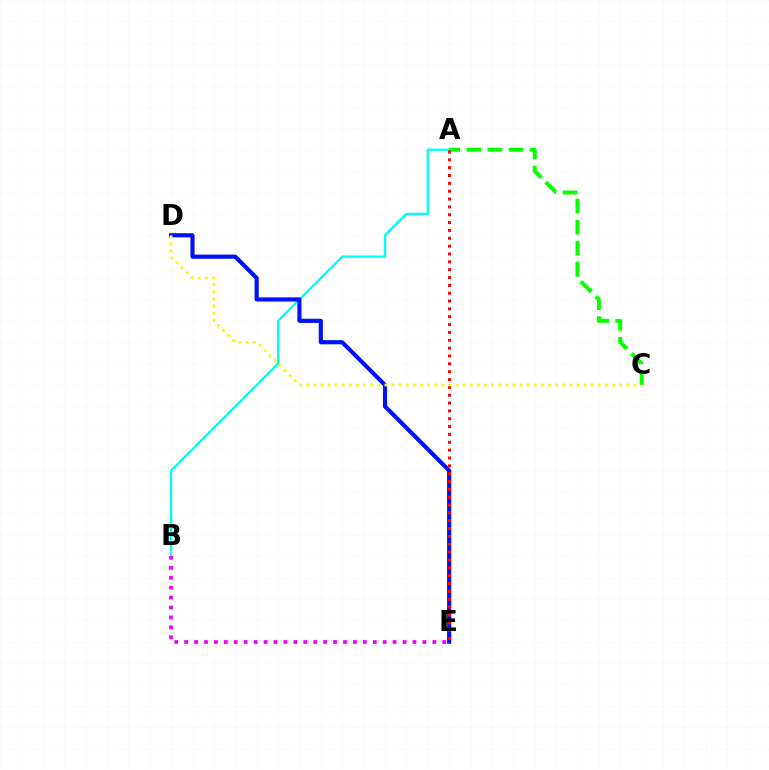{('A', 'B'): [{'color': '#00fff6', 'line_style': 'solid', 'thickness': 1.67}], ('D', 'E'): [{'color': '#0010ff', 'line_style': 'solid', 'thickness': 2.99}], ('A', 'C'): [{'color': '#08ff00', 'line_style': 'dashed', 'thickness': 2.86}], ('A', 'E'): [{'color': '#ff0000', 'line_style': 'dotted', 'thickness': 2.13}], ('C', 'D'): [{'color': '#fcf500', 'line_style': 'dotted', 'thickness': 1.93}], ('B', 'E'): [{'color': '#ee00ff', 'line_style': 'dotted', 'thickness': 2.7}]}